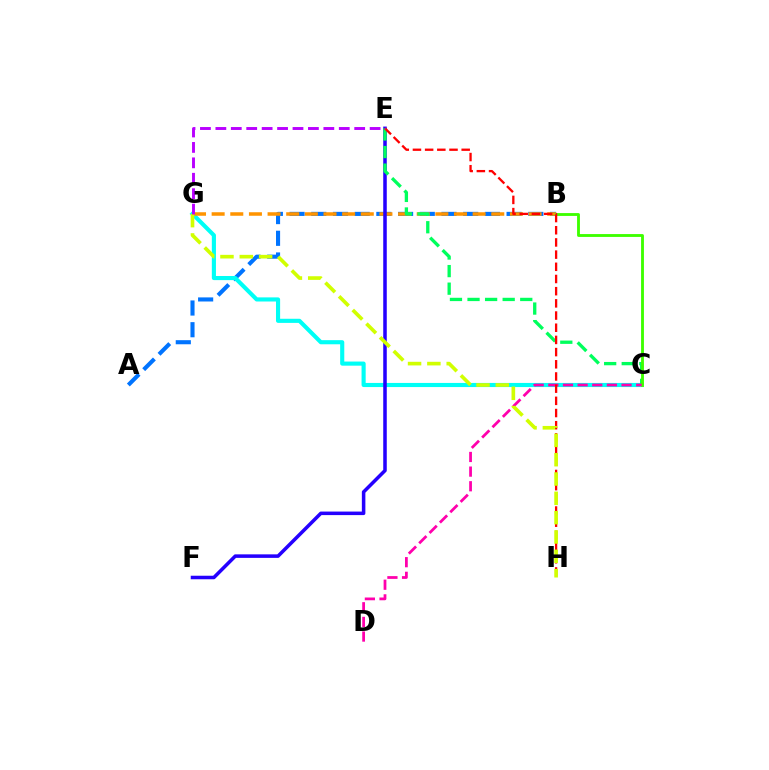{('A', 'B'): [{'color': '#0074ff', 'line_style': 'dashed', 'thickness': 2.95}], ('C', 'G'): [{'color': '#00fff6', 'line_style': 'solid', 'thickness': 2.97}], ('B', 'G'): [{'color': '#ff9400', 'line_style': 'dashed', 'thickness': 2.53}], ('E', 'F'): [{'color': '#2500ff', 'line_style': 'solid', 'thickness': 2.54}], ('C', 'E'): [{'color': '#00ff5c', 'line_style': 'dashed', 'thickness': 2.39}], ('B', 'C'): [{'color': '#3dff00', 'line_style': 'solid', 'thickness': 2.05}], ('C', 'D'): [{'color': '#ff00ac', 'line_style': 'dashed', 'thickness': 1.99}], ('E', 'H'): [{'color': '#ff0000', 'line_style': 'dashed', 'thickness': 1.66}], ('G', 'H'): [{'color': '#d1ff00', 'line_style': 'dashed', 'thickness': 2.63}], ('E', 'G'): [{'color': '#b900ff', 'line_style': 'dashed', 'thickness': 2.1}]}